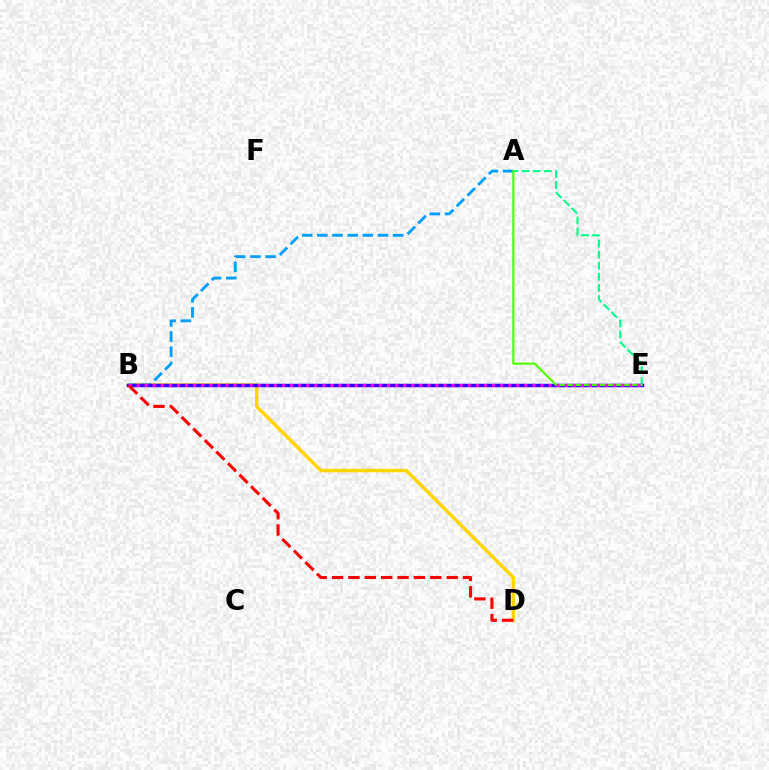{('A', 'E'): [{'color': '#00ff86', 'line_style': 'dashed', 'thickness': 1.51}, {'color': '#4fff00', 'line_style': 'solid', 'thickness': 1.55}], ('B', 'D'): [{'color': '#ffd500', 'line_style': 'solid', 'thickness': 2.49}, {'color': '#ff0000', 'line_style': 'dashed', 'thickness': 2.22}], ('A', 'B'): [{'color': '#009eff', 'line_style': 'dashed', 'thickness': 2.06}], ('B', 'E'): [{'color': '#3700ff', 'line_style': 'solid', 'thickness': 2.52}, {'color': '#ff00ed', 'line_style': 'dotted', 'thickness': 2.19}]}